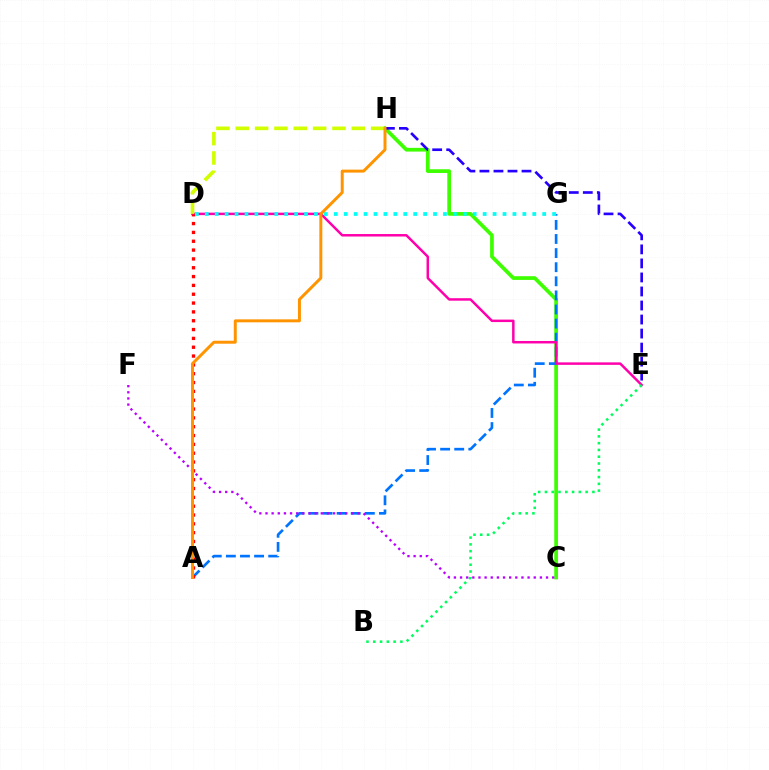{('C', 'H'): [{'color': '#3dff00', 'line_style': 'solid', 'thickness': 2.68}], ('A', 'G'): [{'color': '#0074ff', 'line_style': 'dashed', 'thickness': 1.92}], ('E', 'H'): [{'color': '#2500ff', 'line_style': 'dashed', 'thickness': 1.91}], ('D', 'E'): [{'color': '#ff00ac', 'line_style': 'solid', 'thickness': 1.79}], ('D', 'H'): [{'color': '#d1ff00', 'line_style': 'dashed', 'thickness': 2.63}], ('A', 'D'): [{'color': '#ff0000', 'line_style': 'dotted', 'thickness': 2.4}], ('D', 'G'): [{'color': '#00fff6', 'line_style': 'dotted', 'thickness': 2.7}], ('C', 'F'): [{'color': '#b900ff', 'line_style': 'dotted', 'thickness': 1.67}], ('A', 'H'): [{'color': '#ff9400', 'line_style': 'solid', 'thickness': 2.14}], ('B', 'E'): [{'color': '#00ff5c', 'line_style': 'dotted', 'thickness': 1.84}]}